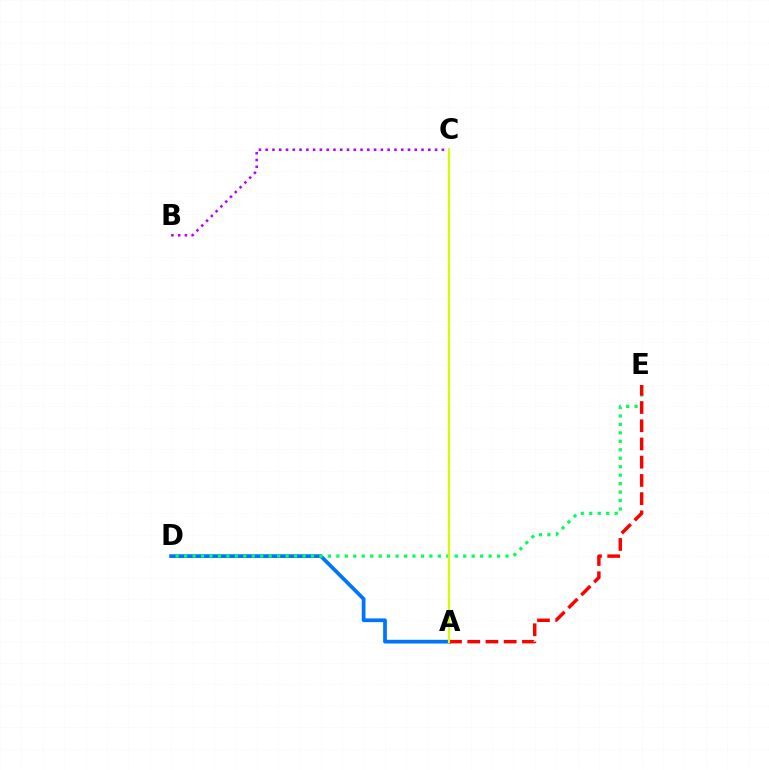{('B', 'C'): [{'color': '#b900ff', 'line_style': 'dotted', 'thickness': 1.84}], ('A', 'D'): [{'color': '#0074ff', 'line_style': 'solid', 'thickness': 2.68}], ('D', 'E'): [{'color': '#00ff5c', 'line_style': 'dotted', 'thickness': 2.3}], ('A', 'E'): [{'color': '#ff0000', 'line_style': 'dashed', 'thickness': 2.48}], ('A', 'C'): [{'color': '#d1ff00', 'line_style': 'solid', 'thickness': 1.56}]}